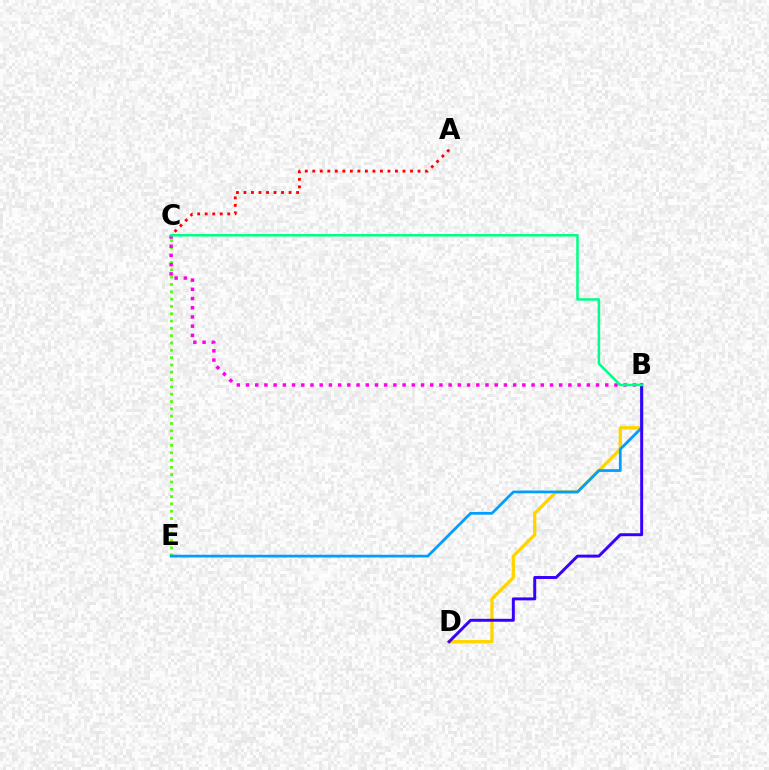{('B', 'D'): [{'color': '#ffd500', 'line_style': 'solid', 'thickness': 2.37}, {'color': '#3700ff', 'line_style': 'solid', 'thickness': 2.13}], ('C', 'E'): [{'color': '#4fff00', 'line_style': 'dotted', 'thickness': 1.99}], ('B', 'C'): [{'color': '#ff00ed', 'line_style': 'dotted', 'thickness': 2.5}, {'color': '#00ff86', 'line_style': 'solid', 'thickness': 1.82}], ('A', 'C'): [{'color': '#ff0000', 'line_style': 'dotted', 'thickness': 2.04}], ('B', 'E'): [{'color': '#009eff', 'line_style': 'solid', 'thickness': 1.98}]}